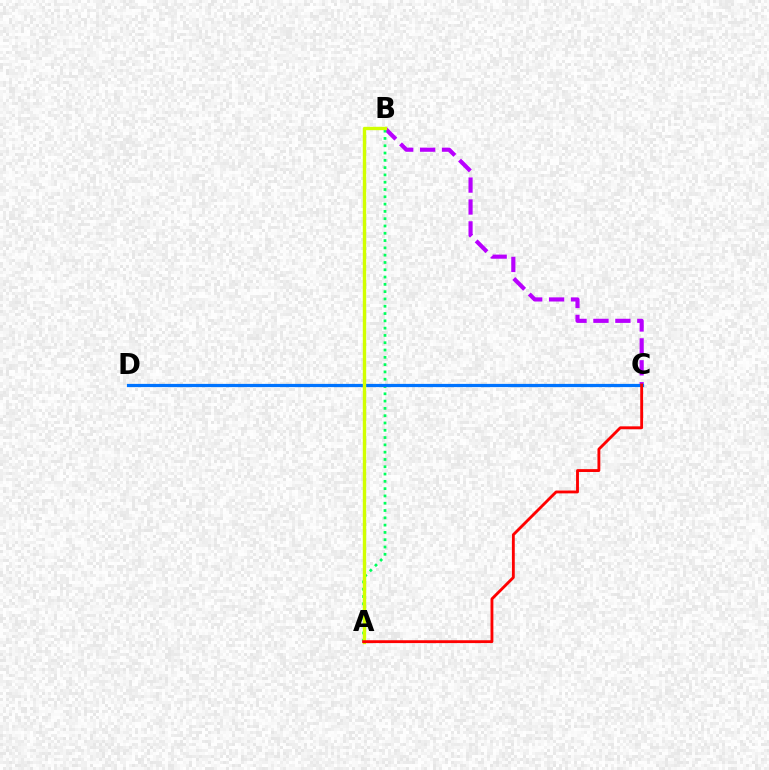{('B', 'C'): [{'color': '#b900ff', 'line_style': 'dashed', 'thickness': 2.98}], ('A', 'B'): [{'color': '#00ff5c', 'line_style': 'dotted', 'thickness': 1.98}, {'color': '#d1ff00', 'line_style': 'solid', 'thickness': 2.43}], ('C', 'D'): [{'color': '#0074ff', 'line_style': 'solid', 'thickness': 2.32}], ('A', 'C'): [{'color': '#ff0000', 'line_style': 'solid', 'thickness': 2.06}]}